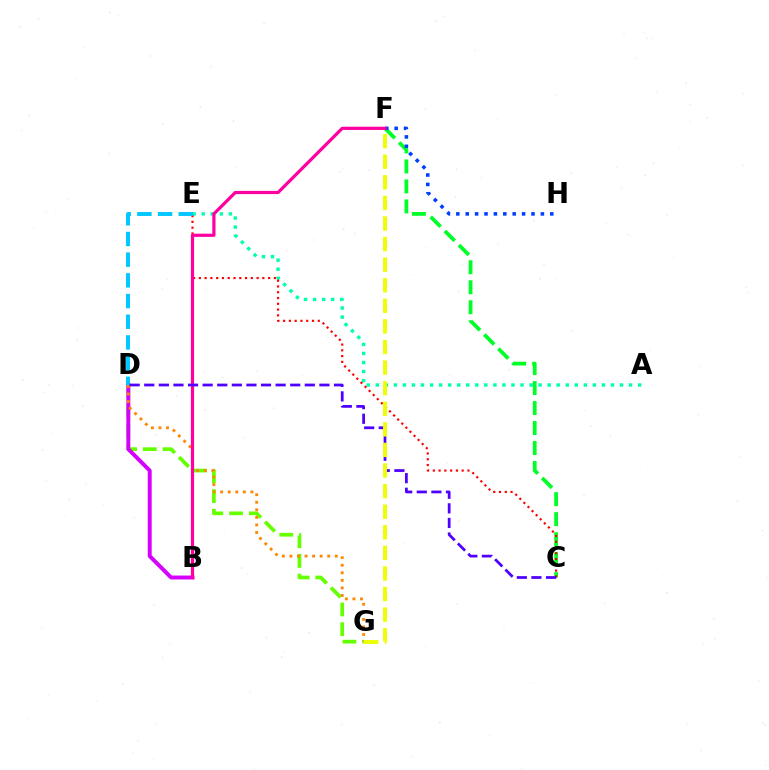{('D', 'G'): [{'color': '#66ff00', 'line_style': 'dashed', 'thickness': 2.68}, {'color': '#ff8800', 'line_style': 'dotted', 'thickness': 2.05}], ('B', 'D'): [{'color': '#d600ff', 'line_style': 'solid', 'thickness': 2.83}], ('C', 'F'): [{'color': '#00ff27', 'line_style': 'dashed', 'thickness': 2.72}], ('A', 'E'): [{'color': '#00ffaf', 'line_style': 'dotted', 'thickness': 2.46}], ('C', 'E'): [{'color': '#ff0000', 'line_style': 'dotted', 'thickness': 1.57}], ('F', 'H'): [{'color': '#003fff', 'line_style': 'dotted', 'thickness': 2.55}], ('D', 'E'): [{'color': '#00c7ff', 'line_style': 'dashed', 'thickness': 2.81}], ('B', 'F'): [{'color': '#ff00a0', 'line_style': 'solid', 'thickness': 2.31}], ('C', 'D'): [{'color': '#4f00ff', 'line_style': 'dashed', 'thickness': 1.98}], ('F', 'G'): [{'color': '#eeff00', 'line_style': 'dashed', 'thickness': 2.8}]}